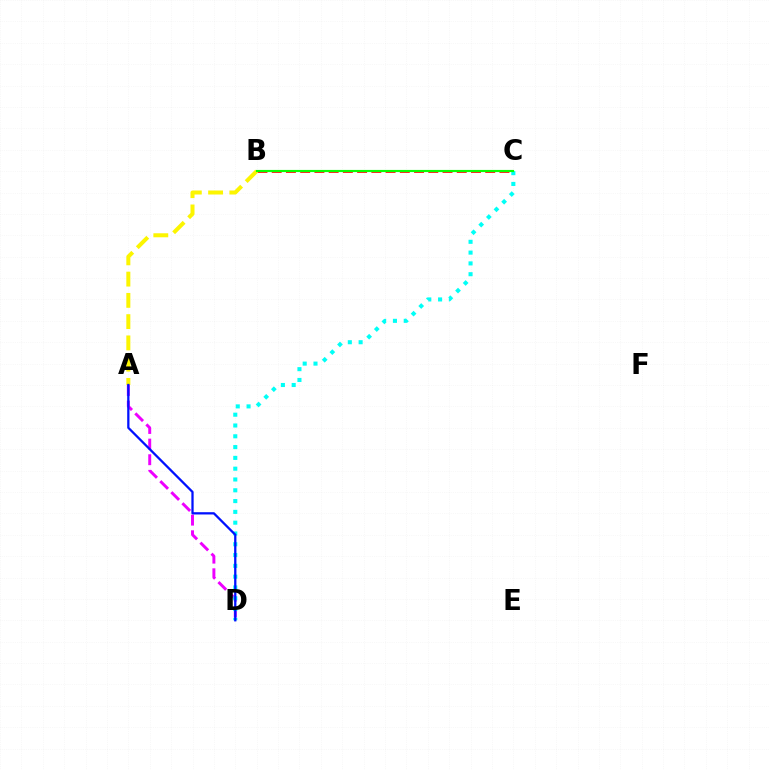{('A', 'D'): [{'color': '#ee00ff', 'line_style': 'dashed', 'thickness': 2.12}, {'color': '#0010ff', 'line_style': 'solid', 'thickness': 1.63}], ('B', 'C'): [{'color': '#ff0000', 'line_style': 'dashed', 'thickness': 1.93}, {'color': '#08ff00', 'line_style': 'solid', 'thickness': 1.55}], ('A', 'B'): [{'color': '#fcf500', 'line_style': 'dashed', 'thickness': 2.89}], ('C', 'D'): [{'color': '#00fff6', 'line_style': 'dotted', 'thickness': 2.93}]}